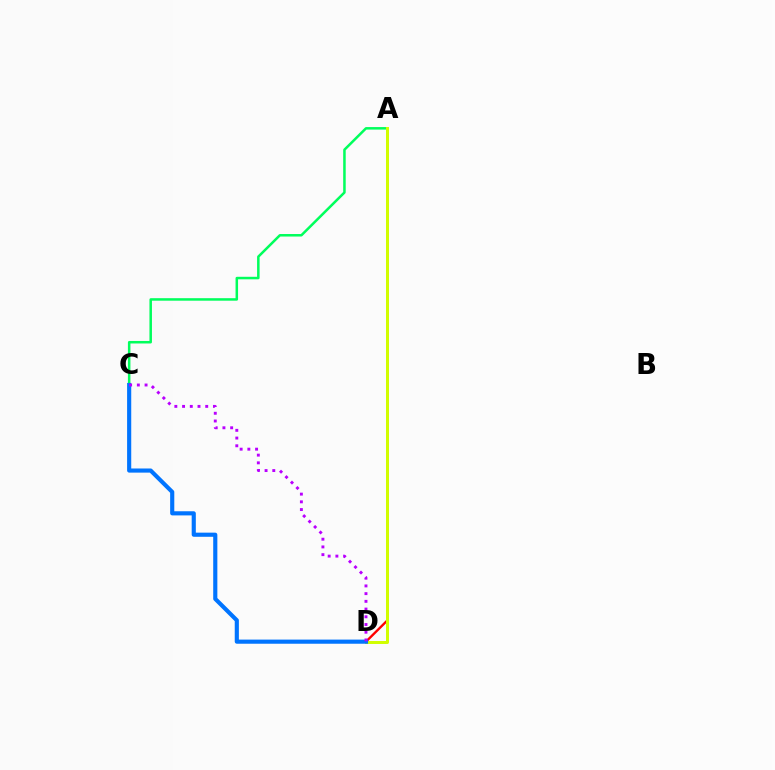{('A', 'D'): [{'color': '#ff0000', 'line_style': 'solid', 'thickness': 1.7}, {'color': '#d1ff00', 'line_style': 'solid', 'thickness': 2.14}], ('A', 'C'): [{'color': '#00ff5c', 'line_style': 'solid', 'thickness': 1.81}], ('C', 'D'): [{'color': '#0074ff', 'line_style': 'solid', 'thickness': 2.98}, {'color': '#b900ff', 'line_style': 'dotted', 'thickness': 2.1}]}